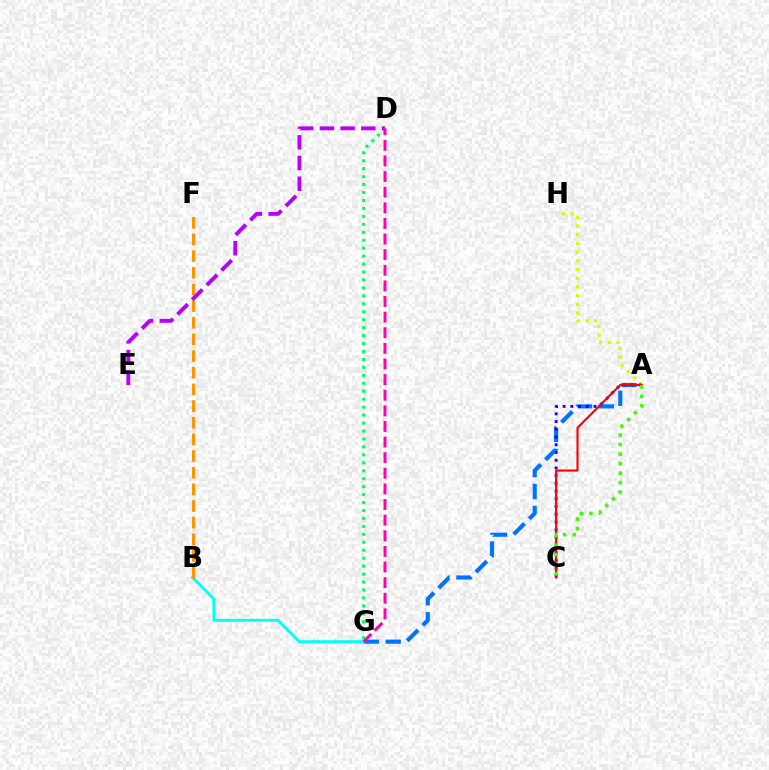{('A', 'H'): [{'color': '#d1ff00', 'line_style': 'dotted', 'thickness': 2.37}], ('A', 'G'): [{'color': '#0074ff', 'line_style': 'dashed', 'thickness': 2.98}], ('B', 'G'): [{'color': '#00fff6', 'line_style': 'solid', 'thickness': 2.09}], ('D', 'G'): [{'color': '#00ff5c', 'line_style': 'dotted', 'thickness': 2.16}, {'color': '#ff00ac', 'line_style': 'dashed', 'thickness': 2.12}], ('A', 'C'): [{'color': '#2500ff', 'line_style': 'dotted', 'thickness': 2.1}, {'color': '#ff0000', 'line_style': 'solid', 'thickness': 1.52}, {'color': '#3dff00', 'line_style': 'dotted', 'thickness': 2.59}], ('B', 'F'): [{'color': '#ff9400', 'line_style': 'dashed', 'thickness': 2.26}], ('D', 'E'): [{'color': '#b900ff', 'line_style': 'dashed', 'thickness': 2.81}]}